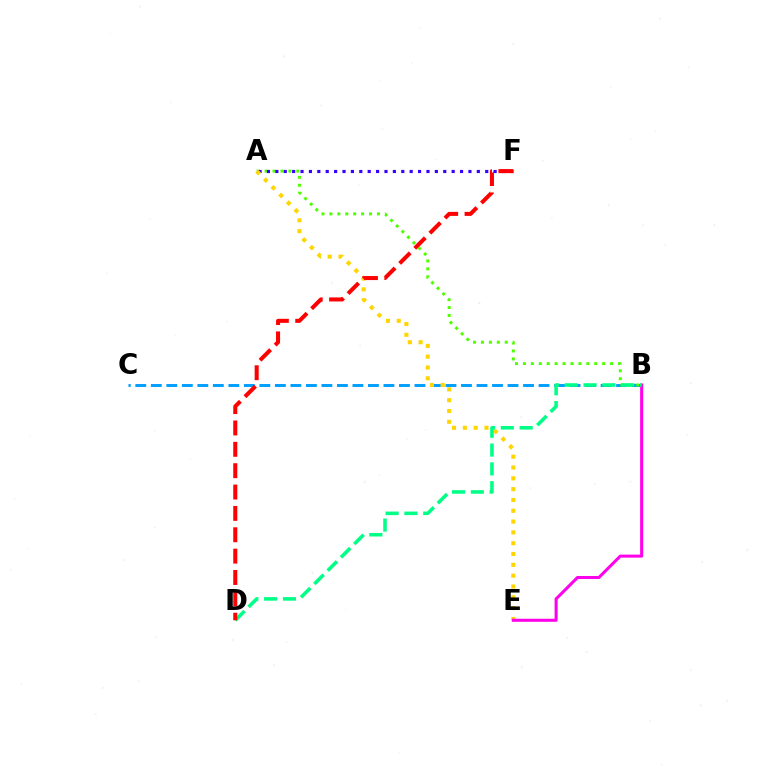{('B', 'C'): [{'color': '#009eff', 'line_style': 'dashed', 'thickness': 2.11}], ('A', 'B'): [{'color': '#4fff00', 'line_style': 'dotted', 'thickness': 2.15}], ('A', 'F'): [{'color': '#3700ff', 'line_style': 'dotted', 'thickness': 2.28}], ('A', 'E'): [{'color': '#ffd500', 'line_style': 'dotted', 'thickness': 2.94}], ('B', 'E'): [{'color': '#ff00ed', 'line_style': 'solid', 'thickness': 2.19}], ('B', 'D'): [{'color': '#00ff86', 'line_style': 'dashed', 'thickness': 2.56}], ('D', 'F'): [{'color': '#ff0000', 'line_style': 'dashed', 'thickness': 2.9}]}